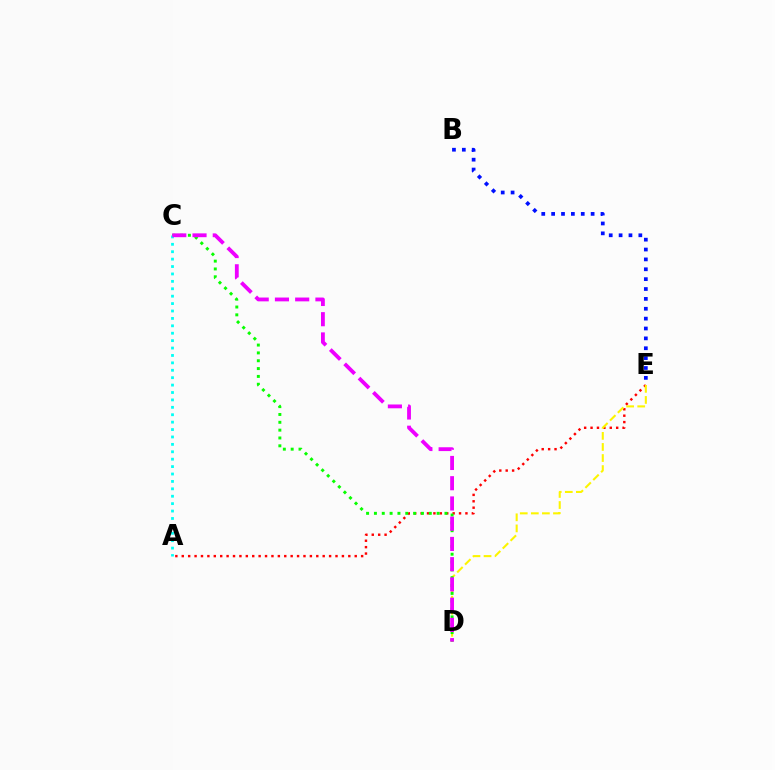{('A', 'E'): [{'color': '#ff0000', 'line_style': 'dotted', 'thickness': 1.74}], ('D', 'E'): [{'color': '#fcf500', 'line_style': 'dashed', 'thickness': 1.5}], ('C', 'D'): [{'color': '#08ff00', 'line_style': 'dotted', 'thickness': 2.13}, {'color': '#ee00ff', 'line_style': 'dashed', 'thickness': 2.75}], ('A', 'C'): [{'color': '#00fff6', 'line_style': 'dotted', 'thickness': 2.01}], ('B', 'E'): [{'color': '#0010ff', 'line_style': 'dotted', 'thickness': 2.68}]}